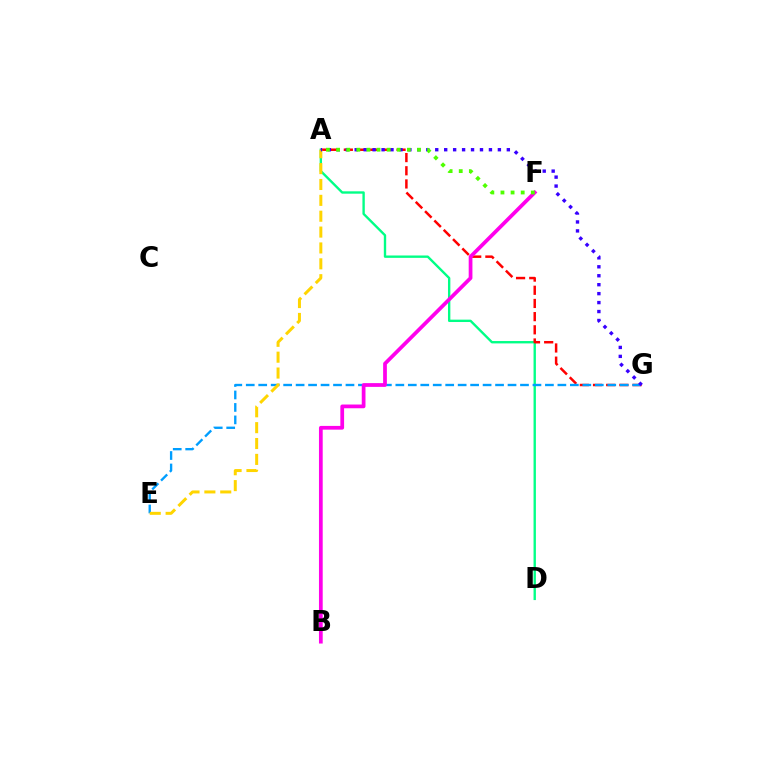{('A', 'D'): [{'color': '#00ff86', 'line_style': 'solid', 'thickness': 1.7}], ('A', 'G'): [{'color': '#ff0000', 'line_style': 'dashed', 'thickness': 1.79}, {'color': '#3700ff', 'line_style': 'dotted', 'thickness': 2.43}], ('E', 'G'): [{'color': '#009eff', 'line_style': 'dashed', 'thickness': 1.69}], ('A', 'E'): [{'color': '#ffd500', 'line_style': 'dashed', 'thickness': 2.16}], ('B', 'F'): [{'color': '#ff00ed', 'line_style': 'solid', 'thickness': 2.69}], ('A', 'F'): [{'color': '#4fff00', 'line_style': 'dotted', 'thickness': 2.75}]}